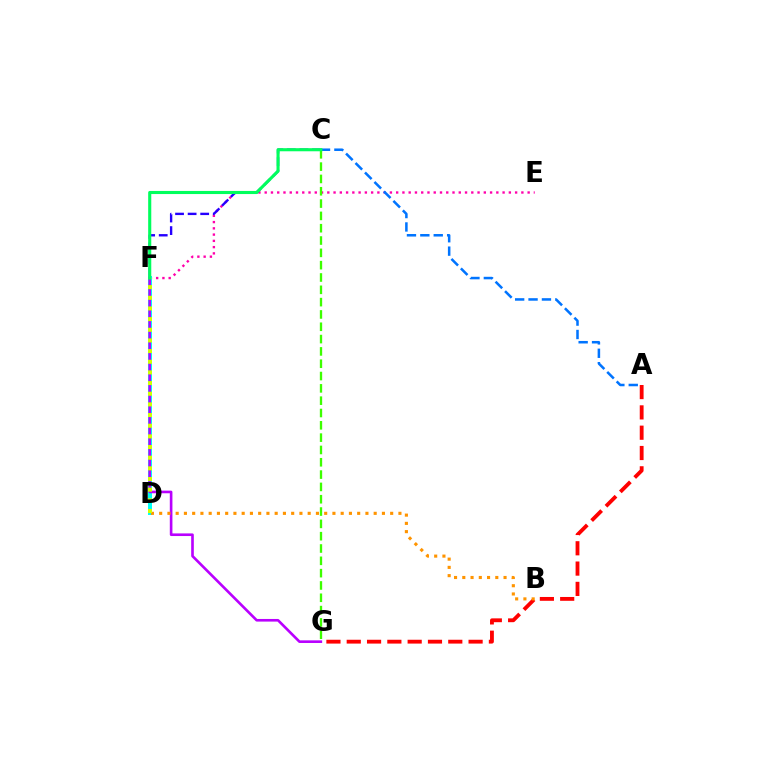{('E', 'F'): [{'color': '#ff00ac', 'line_style': 'dotted', 'thickness': 1.7}], ('C', 'F'): [{'color': '#2500ff', 'line_style': 'dashed', 'thickness': 1.71}, {'color': '#00ff5c', 'line_style': 'solid', 'thickness': 2.23}], ('D', 'F'): [{'color': '#00fff6', 'line_style': 'solid', 'thickness': 2.86}, {'color': '#d1ff00', 'line_style': 'dotted', 'thickness': 2.9}], ('A', 'C'): [{'color': '#0074ff', 'line_style': 'dashed', 'thickness': 1.82}], ('F', 'G'): [{'color': '#b900ff', 'line_style': 'solid', 'thickness': 1.89}], ('C', 'G'): [{'color': '#3dff00', 'line_style': 'dashed', 'thickness': 1.67}], ('A', 'G'): [{'color': '#ff0000', 'line_style': 'dashed', 'thickness': 2.76}], ('B', 'D'): [{'color': '#ff9400', 'line_style': 'dotted', 'thickness': 2.24}]}